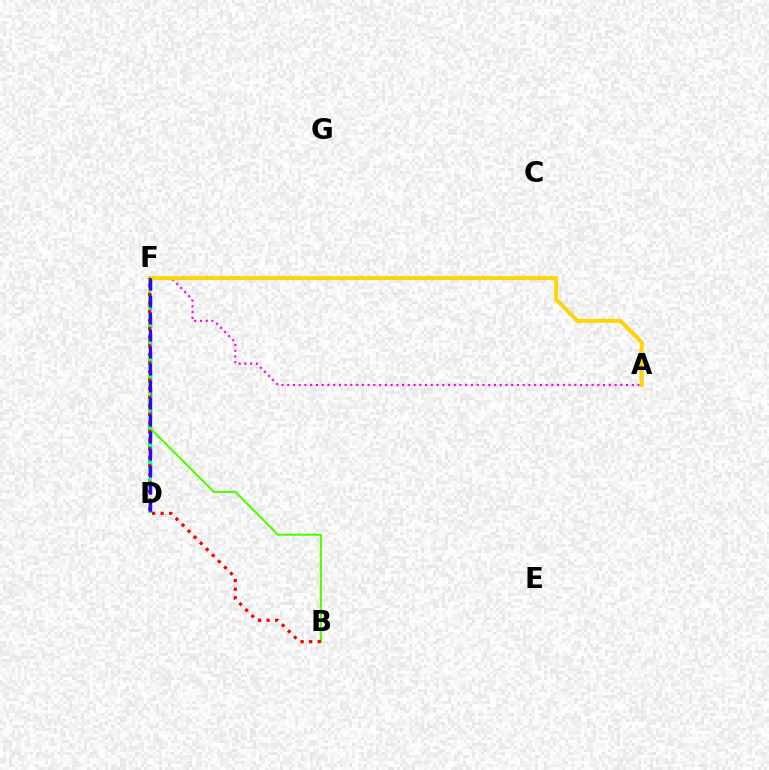{('D', 'F'): [{'color': '#009eff', 'line_style': 'dashed', 'thickness': 2.5}, {'color': '#00ff86', 'line_style': 'dashed', 'thickness': 2.79}, {'color': '#3700ff', 'line_style': 'dashed', 'thickness': 2.31}], ('A', 'F'): [{'color': '#ff00ed', 'line_style': 'dotted', 'thickness': 1.56}, {'color': '#ffd500', 'line_style': 'solid', 'thickness': 2.84}], ('B', 'F'): [{'color': '#4fff00', 'line_style': 'solid', 'thickness': 1.51}, {'color': '#ff0000', 'line_style': 'dotted', 'thickness': 2.33}]}